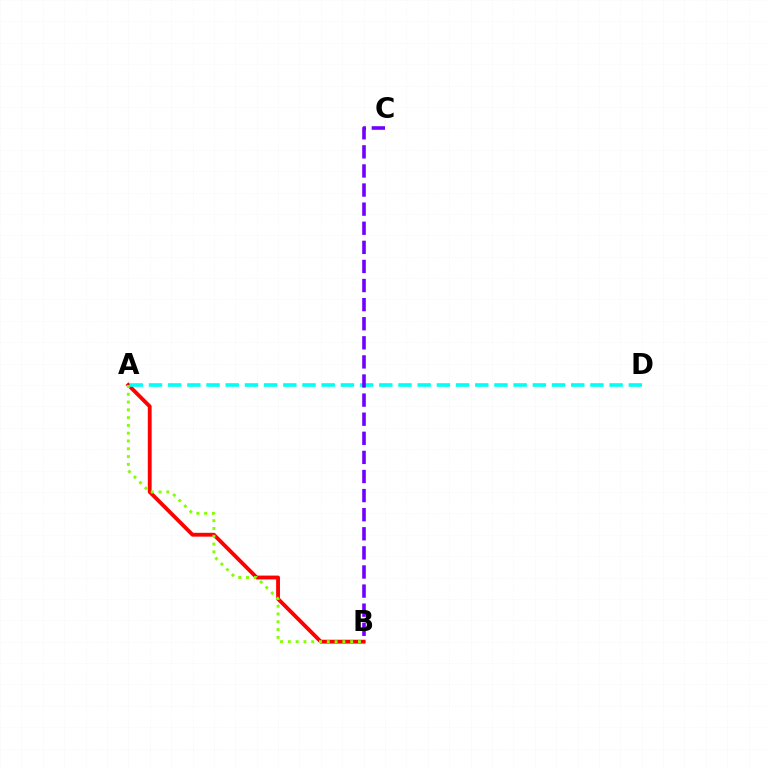{('A', 'B'): [{'color': '#ff0000', 'line_style': 'solid', 'thickness': 2.76}, {'color': '#84ff00', 'line_style': 'dotted', 'thickness': 2.12}], ('A', 'D'): [{'color': '#00fff6', 'line_style': 'dashed', 'thickness': 2.61}], ('B', 'C'): [{'color': '#7200ff', 'line_style': 'dashed', 'thickness': 2.59}]}